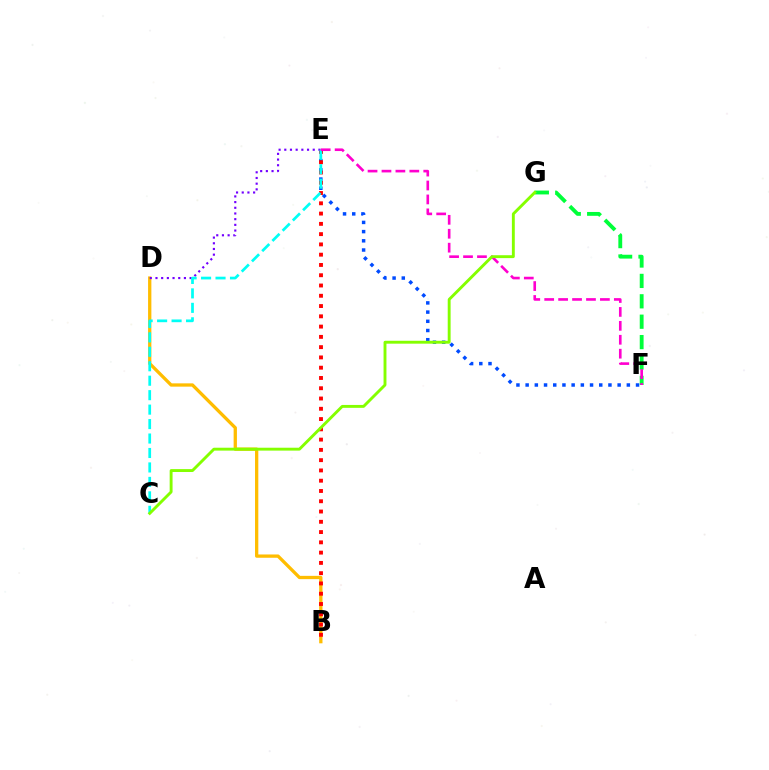{('E', 'F'): [{'color': '#004bff', 'line_style': 'dotted', 'thickness': 2.5}, {'color': '#ff00cf', 'line_style': 'dashed', 'thickness': 1.89}], ('B', 'D'): [{'color': '#ffbd00', 'line_style': 'solid', 'thickness': 2.37}], ('B', 'E'): [{'color': '#ff0000', 'line_style': 'dotted', 'thickness': 2.79}], ('D', 'E'): [{'color': '#7200ff', 'line_style': 'dotted', 'thickness': 1.55}], ('C', 'E'): [{'color': '#00fff6', 'line_style': 'dashed', 'thickness': 1.96}], ('F', 'G'): [{'color': '#00ff39', 'line_style': 'dashed', 'thickness': 2.77}], ('C', 'G'): [{'color': '#84ff00', 'line_style': 'solid', 'thickness': 2.08}]}